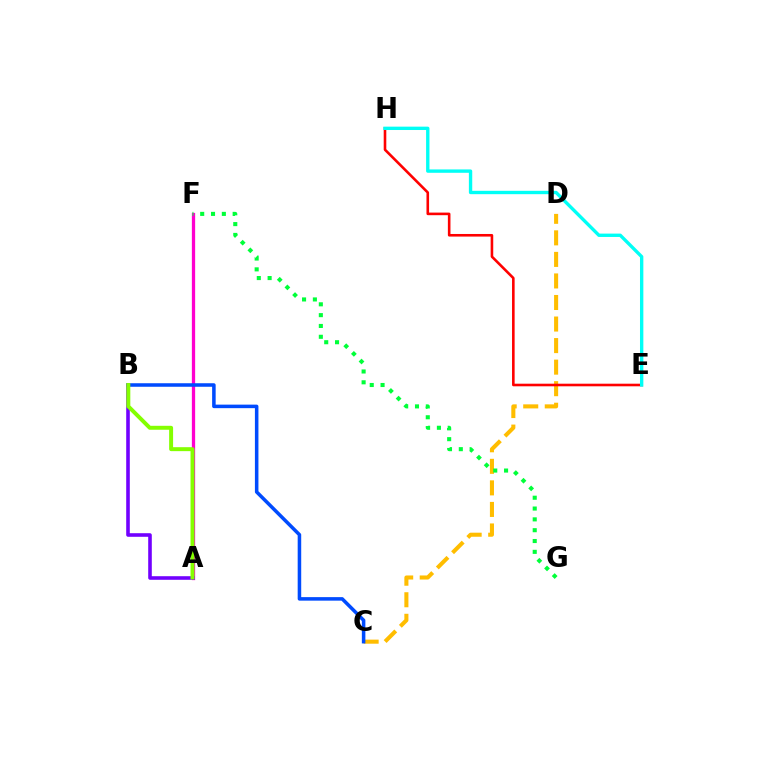{('C', 'D'): [{'color': '#ffbd00', 'line_style': 'dashed', 'thickness': 2.93}], ('A', 'F'): [{'color': '#ff00cf', 'line_style': 'solid', 'thickness': 2.36}], ('E', 'H'): [{'color': '#ff0000', 'line_style': 'solid', 'thickness': 1.87}, {'color': '#00fff6', 'line_style': 'solid', 'thickness': 2.42}], ('A', 'B'): [{'color': '#7200ff', 'line_style': 'solid', 'thickness': 2.59}, {'color': '#84ff00', 'line_style': 'solid', 'thickness': 2.85}], ('B', 'C'): [{'color': '#004bff', 'line_style': 'solid', 'thickness': 2.54}], ('F', 'G'): [{'color': '#00ff39', 'line_style': 'dotted', 'thickness': 2.94}]}